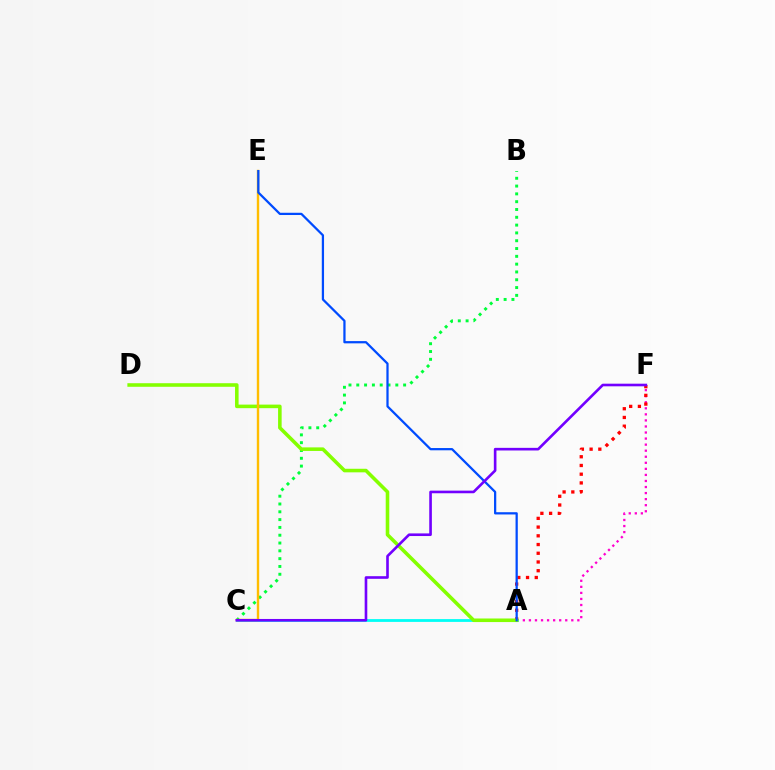{('A', 'F'): [{'color': '#ff00cf', 'line_style': 'dotted', 'thickness': 1.65}, {'color': '#ff0000', 'line_style': 'dotted', 'thickness': 2.37}], ('B', 'C'): [{'color': '#00ff39', 'line_style': 'dotted', 'thickness': 2.12}], ('A', 'C'): [{'color': '#00fff6', 'line_style': 'solid', 'thickness': 2.02}], ('A', 'D'): [{'color': '#84ff00', 'line_style': 'solid', 'thickness': 2.57}], ('C', 'E'): [{'color': '#ffbd00', 'line_style': 'solid', 'thickness': 1.73}], ('A', 'E'): [{'color': '#004bff', 'line_style': 'solid', 'thickness': 1.62}], ('C', 'F'): [{'color': '#7200ff', 'line_style': 'solid', 'thickness': 1.89}]}